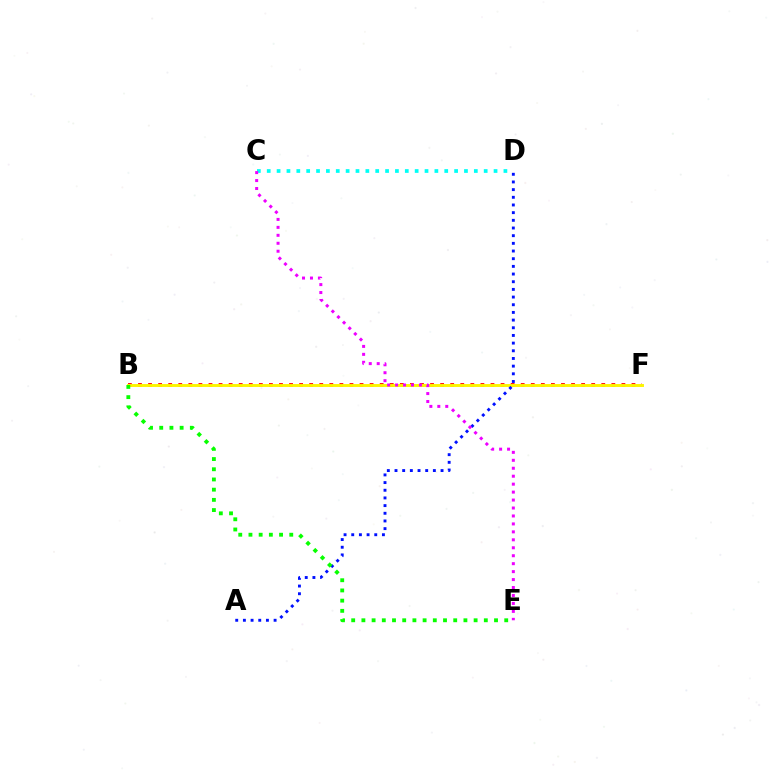{('B', 'F'): [{'color': '#ff0000', 'line_style': 'dotted', 'thickness': 2.74}, {'color': '#fcf500', 'line_style': 'solid', 'thickness': 2.09}], ('C', 'D'): [{'color': '#00fff6', 'line_style': 'dotted', 'thickness': 2.68}], ('A', 'D'): [{'color': '#0010ff', 'line_style': 'dotted', 'thickness': 2.08}], ('C', 'E'): [{'color': '#ee00ff', 'line_style': 'dotted', 'thickness': 2.16}], ('B', 'E'): [{'color': '#08ff00', 'line_style': 'dotted', 'thickness': 2.77}]}